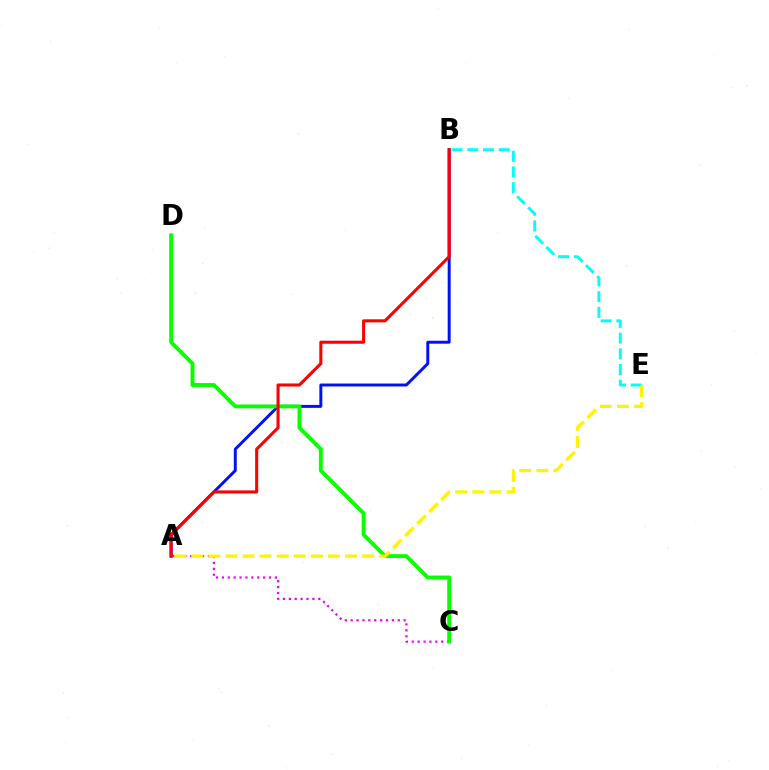{('A', 'C'): [{'color': '#ee00ff', 'line_style': 'dotted', 'thickness': 1.6}], ('A', 'B'): [{'color': '#0010ff', 'line_style': 'solid', 'thickness': 2.12}, {'color': '#ff0000', 'line_style': 'solid', 'thickness': 2.21}], ('B', 'E'): [{'color': '#00fff6', 'line_style': 'dashed', 'thickness': 2.13}], ('C', 'D'): [{'color': '#08ff00', 'line_style': 'solid', 'thickness': 2.79}], ('A', 'E'): [{'color': '#fcf500', 'line_style': 'dashed', 'thickness': 2.32}]}